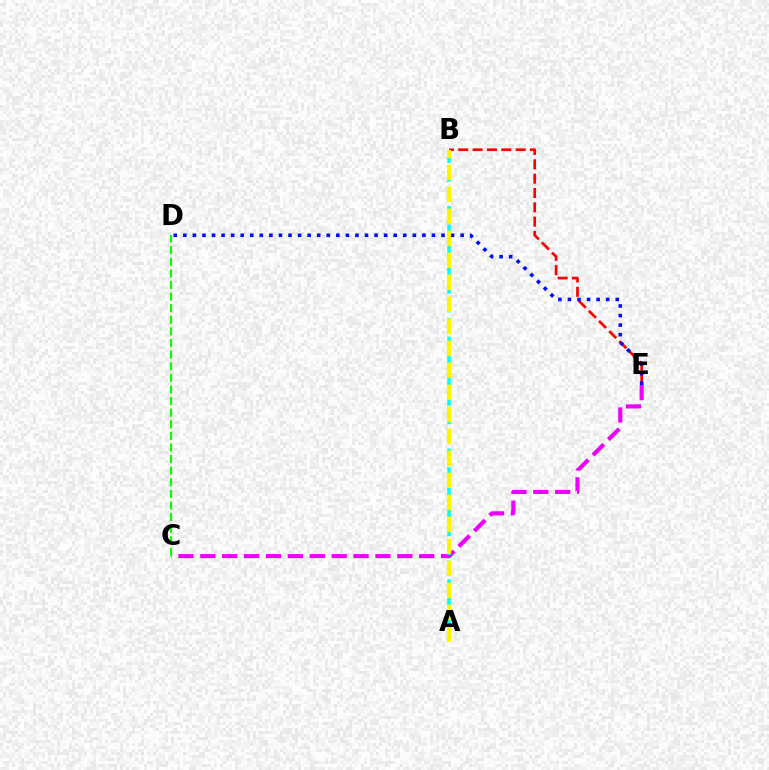{('C', 'E'): [{'color': '#ee00ff', 'line_style': 'dashed', 'thickness': 2.97}], ('C', 'D'): [{'color': '#08ff00', 'line_style': 'dashed', 'thickness': 1.58}], ('B', 'E'): [{'color': '#ff0000', 'line_style': 'dashed', 'thickness': 1.95}], ('A', 'B'): [{'color': '#00fff6', 'line_style': 'dashed', 'thickness': 2.53}, {'color': '#fcf500', 'line_style': 'dashed', 'thickness': 2.99}], ('D', 'E'): [{'color': '#0010ff', 'line_style': 'dotted', 'thickness': 2.6}]}